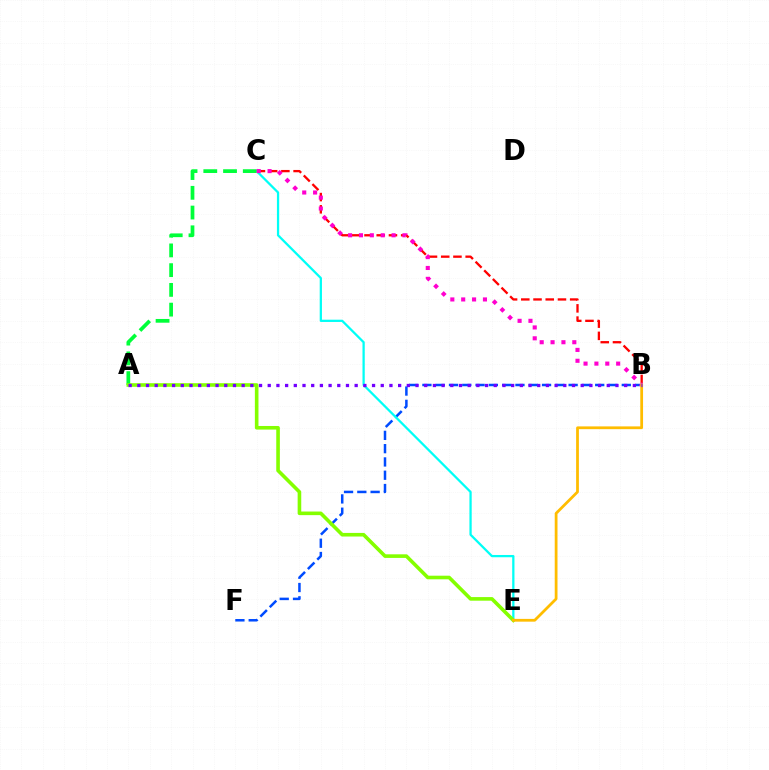{('B', 'C'): [{'color': '#ff0000', 'line_style': 'dashed', 'thickness': 1.66}, {'color': '#ff00cf', 'line_style': 'dotted', 'thickness': 2.95}], ('B', 'F'): [{'color': '#004bff', 'line_style': 'dashed', 'thickness': 1.81}], ('C', 'E'): [{'color': '#00fff6', 'line_style': 'solid', 'thickness': 1.63}], ('A', 'C'): [{'color': '#00ff39', 'line_style': 'dashed', 'thickness': 2.68}], ('A', 'E'): [{'color': '#84ff00', 'line_style': 'solid', 'thickness': 2.6}], ('B', 'E'): [{'color': '#ffbd00', 'line_style': 'solid', 'thickness': 1.99}], ('A', 'B'): [{'color': '#7200ff', 'line_style': 'dotted', 'thickness': 2.36}]}